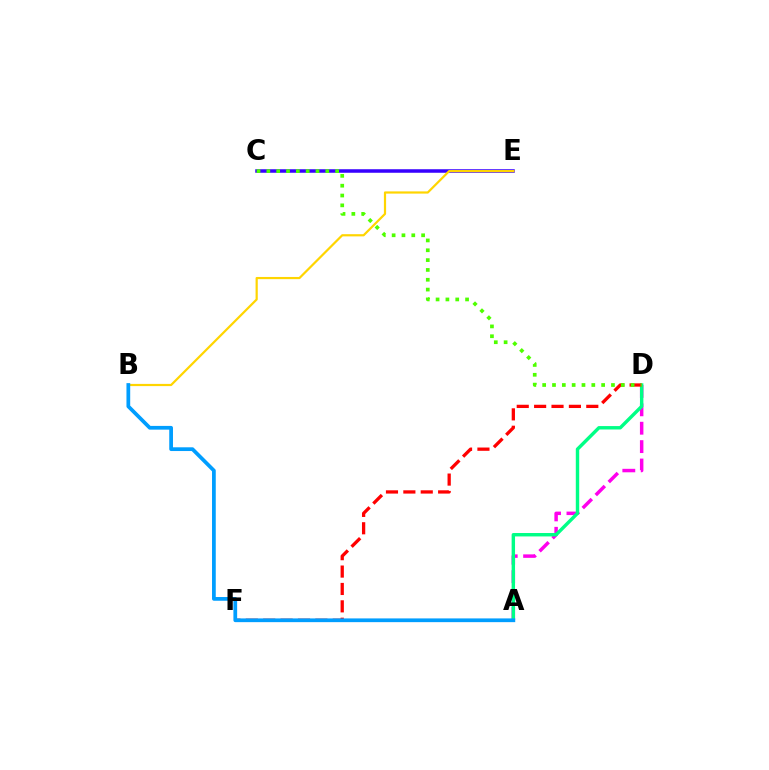{('C', 'E'): [{'color': '#3700ff', 'line_style': 'solid', 'thickness': 2.54}], ('A', 'D'): [{'color': '#ff00ed', 'line_style': 'dashed', 'thickness': 2.5}, {'color': '#00ff86', 'line_style': 'solid', 'thickness': 2.46}], ('B', 'E'): [{'color': '#ffd500', 'line_style': 'solid', 'thickness': 1.59}], ('D', 'F'): [{'color': '#ff0000', 'line_style': 'dashed', 'thickness': 2.36}], ('A', 'B'): [{'color': '#009eff', 'line_style': 'solid', 'thickness': 2.69}], ('C', 'D'): [{'color': '#4fff00', 'line_style': 'dotted', 'thickness': 2.67}]}